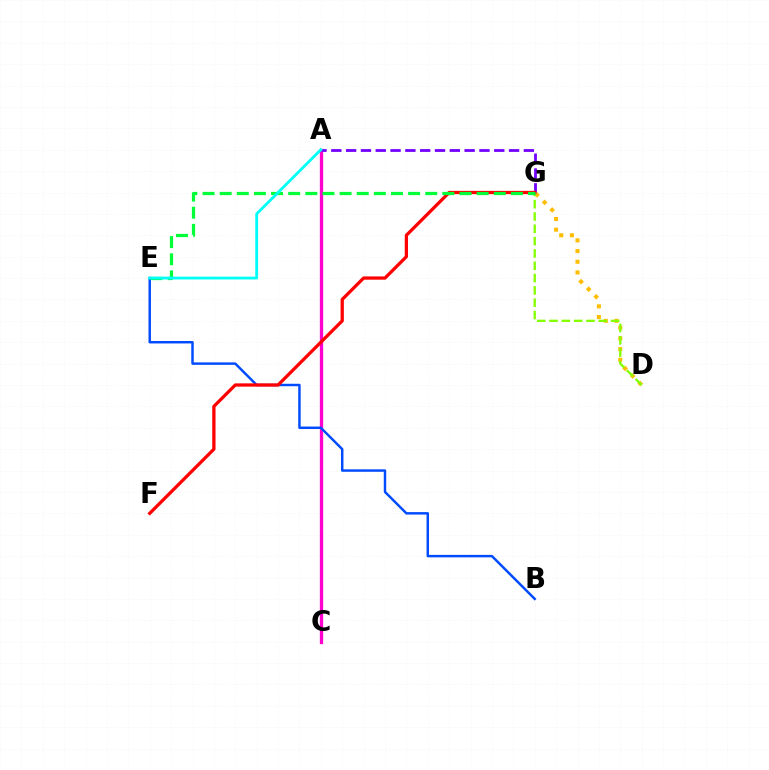{('A', 'C'): [{'color': '#ff00cf', 'line_style': 'solid', 'thickness': 2.38}], ('A', 'G'): [{'color': '#7200ff', 'line_style': 'dashed', 'thickness': 2.01}], ('B', 'E'): [{'color': '#004bff', 'line_style': 'solid', 'thickness': 1.77}], ('D', 'G'): [{'color': '#ffbd00', 'line_style': 'dotted', 'thickness': 2.9}, {'color': '#84ff00', 'line_style': 'dashed', 'thickness': 1.67}], ('F', 'G'): [{'color': '#ff0000', 'line_style': 'solid', 'thickness': 2.35}], ('E', 'G'): [{'color': '#00ff39', 'line_style': 'dashed', 'thickness': 2.33}], ('A', 'E'): [{'color': '#00fff6', 'line_style': 'solid', 'thickness': 2.03}]}